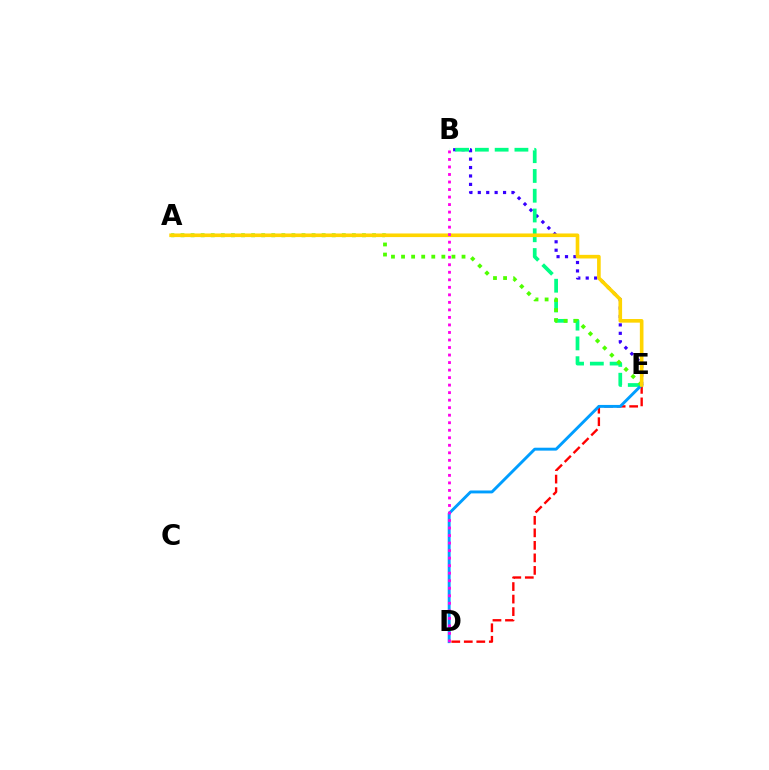{('D', 'E'): [{'color': '#ff0000', 'line_style': 'dashed', 'thickness': 1.7}, {'color': '#009eff', 'line_style': 'solid', 'thickness': 2.09}], ('B', 'E'): [{'color': '#3700ff', 'line_style': 'dotted', 'thickness': 2.29}, {'color': '#00ff86', 'line_style': 'dashed', 'thickness': 2.69}], ('A', 'E'): [{'color': '#4fff00', 'line_style': 'dotted', 'thickness': 2.74}, {'color': '#ffd500', 'line_style': 'solid', 'thickness': 2.61}], ('B', 'D'): [{'color': '#ff00ed', 'line_style': 'dotted', 'thickness': 2.04}]}